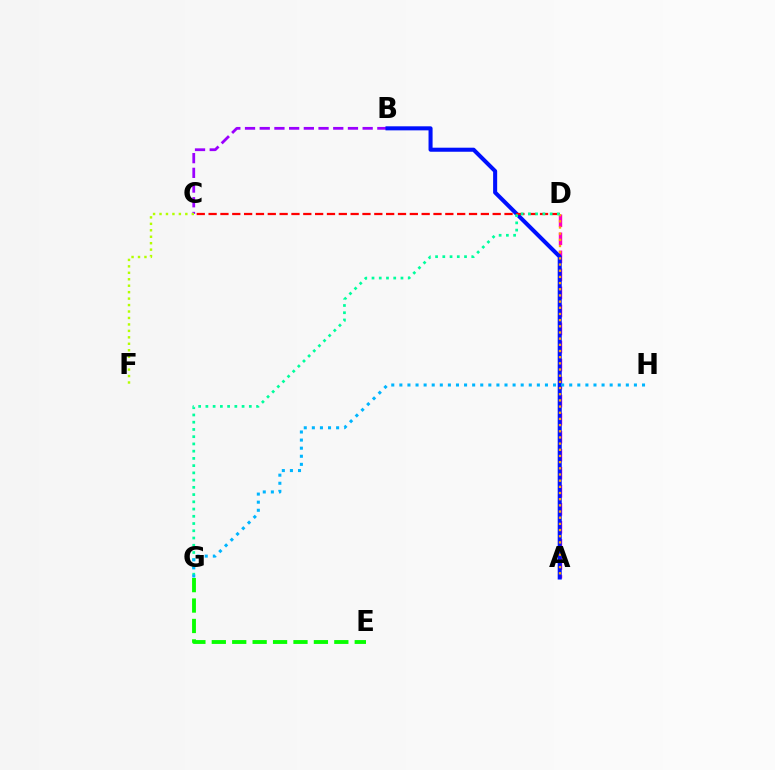{('B', 'C'): [{'color': '#9b00ff', 'line_style': 'dashed', 'thickness': 2.0}], ('A', 'D'): [{'color': '#ff00bd', 'line_style': 'dashed', 'thickness': 2.45}, {'color': '#ffa500', 'line_style': 'dotted', 'thickness': 1.68}], ('A', 'B'): [{'color': '#0010ff', 'line_style': 'solid', 'thickness': 2.91}], ('C', 'D'): [{'color': '#ff0000', 'line_style': 'dashed', 'thickness': 1.61}], ('E', 'G'): [{'color': '#08ff00', 'line_style': 'dashed', 'thickness': 2.77}], ('C', 'F'): [{'color': '#b3ff00', 'line_style': 'dotted', 'thickness': 1.75}], ('D', 'G'): [{'color': '#00ff9d', 'line_style': 'dotted', 'thickness': 1.97}], ('G', 'H'): [{'color': '#00b5ff', 'line_style': 'dotted', 'thickness': 2.2}]}